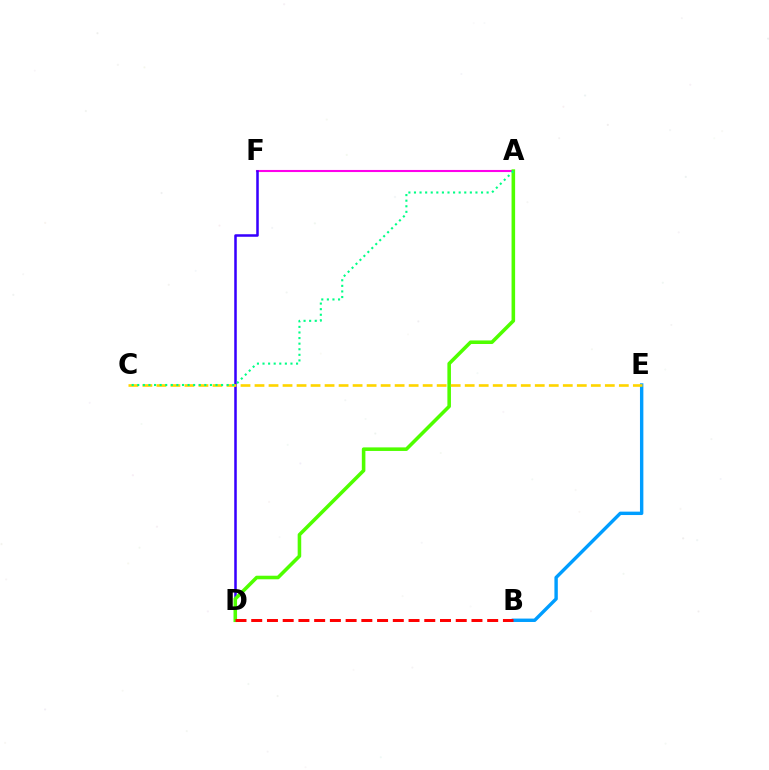{('A', 'F'): [{'color': '#ff00ed', 'line_style': 'solid', 'thickness': 1.51}], ('D', 'F'): [{'color': '#3700ff', 'line_style': 'solid', 'thickness': 1.82}], ('B', 'E'): [{'color': '#009eff', 'line_style': 'solid', 'thickness': 2.45}], ('A', 'D'): [{'color': '#4fff00', 'line_style': 'solid', 'thickness': 2.57}], ('C', 'E'): [{'color': '#ffd500', 'line_style': 'dashed', 'thickness': 1.9}], ('A', 'C'): [{'color': '#00ff86', 'line_style': 'dotted', 'thickness': 1.52}], ('B', 'D'): [{'color': '#ff0000', 'line_style': 'dashed', 'thickness': 2.14}]}